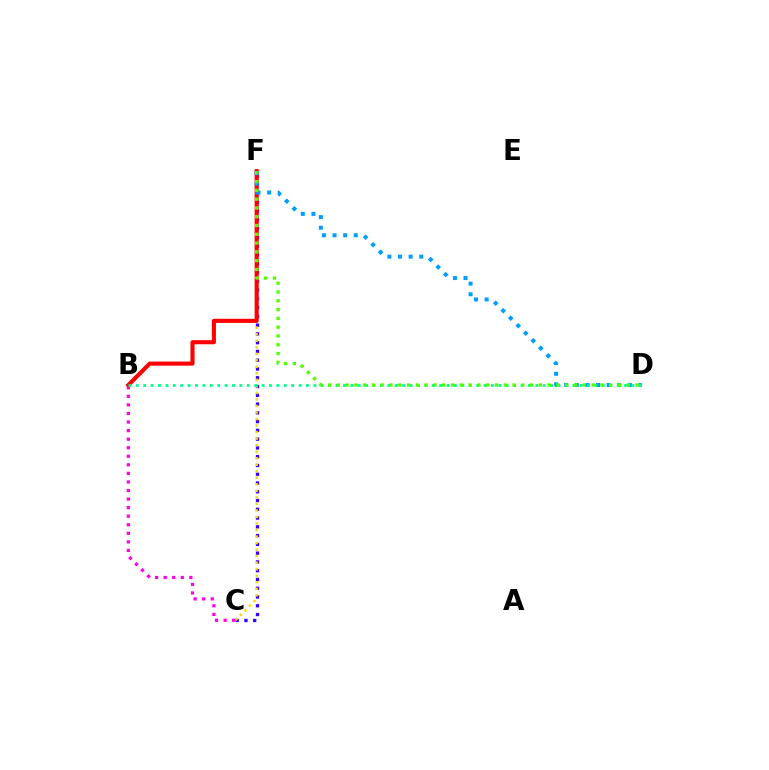{('C', 'F'): [{'color': '#3700ff', 'line_style': 'dotted', 'thickness': 2.38}, {'color': '#ffd500', 'line_style': 'dotted', 'thickness': 1.77}], ('B', 'C'): [{'color': '#ff00ed', 'line_style': 'dotted', 'thickness': 2.33}], ('B', 'F'): [{'color': '#ff0000', 'line_style': 'solid', 'thickness': 2.95}], ('D', 'F'): [{'color': '#009eff', 'line_style': 'dotted', 'thickness': 2.89}, {'color': '#4fff00', 'line_style': 'dotted', 'thickness': 2.39}], ('B', 'D'): [{'color': '#00ff86', 'line_style': 'dotted', 'thickness': 2.01}]}